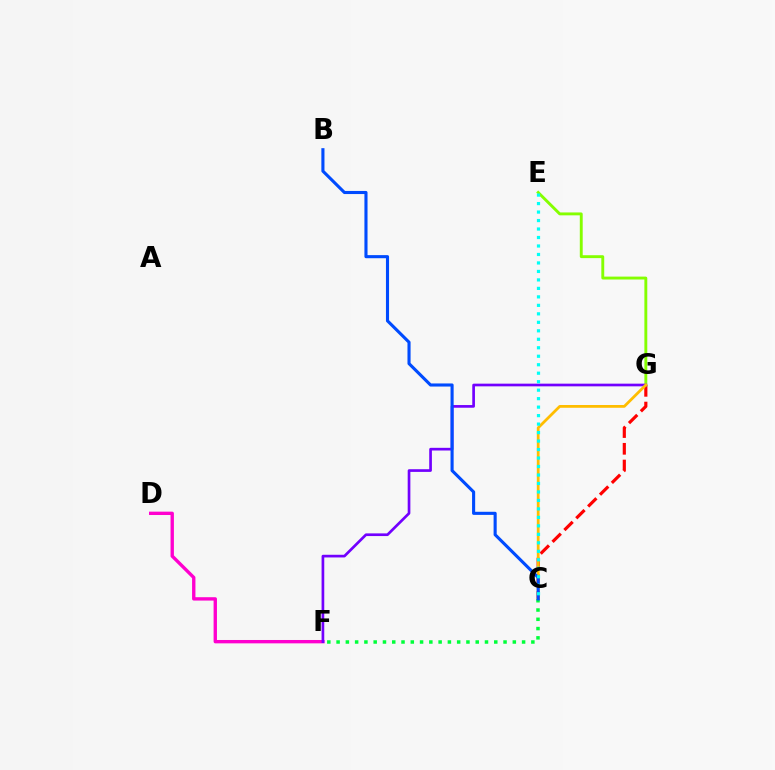{('C', 'G'): [{'color': '#ff0000', 'line_style': 'dashed', 'thickness': 2.27}, {'color': '#ffbd00', 'line_style': 'solid', 'thickness': 1.99}], ('D', 'F'): [{'color': '#ff00cf', 'line_style': 'solid', 'thickness': 2.42}], ('E', 'G'): [{'color': '#84ff00', 'line_style': 'solid', 'thickness': 2.08}], ('F', 'G'): [{'color': '#7200ff', 'line_style': 'solid', 'thickness': 1.93}], ('C', 'F'): [{'color': '#00ff39', 'line_style': 'dotted', 'thickness': 2.52}], ('B', 'C'): [{'color': '#004bff', 'line_style': 'solid', 'thickness': 2.23}], ('C', 'E'): [{'color': '#00fff6', 'line_style': 'dotted', 'thickness': 2.3}]}